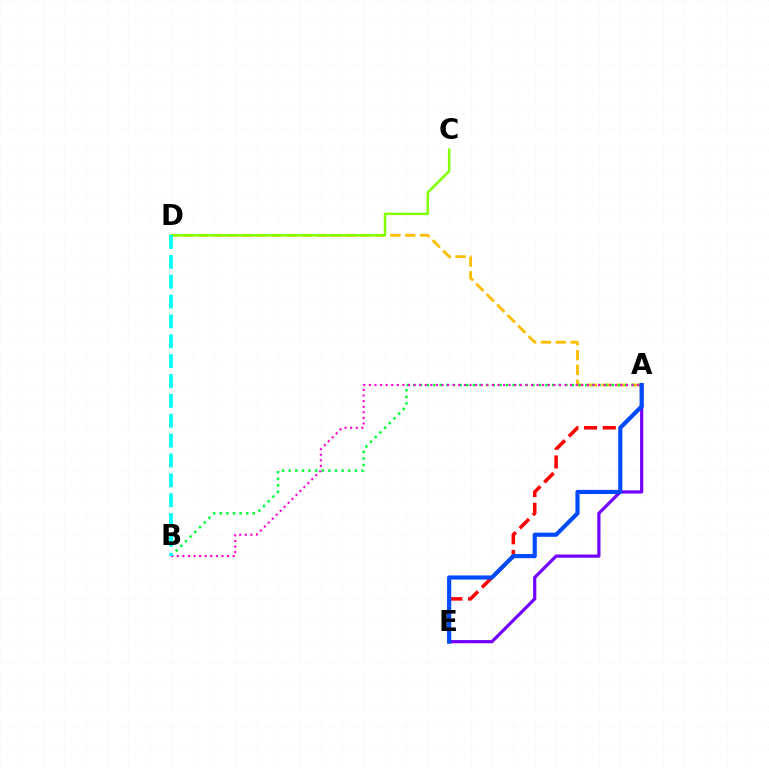{('A', 'D'): [{'color': '#ffbd00', 'line_style': 'dashed', 'thickness': 2.01}], ('A', 'E'): [{'color': '#ff0000', 'line_style': 'dashed', 'thickness': 2.54}, {'color': '#7200ff', 'line_style': 'solid', 'thickness': 2.3}, {'color': '#004bff', 'line_style': 'solid', 'thickness': 2.98}], ('A', 'B'): [{'color': '#00ff39', 'line_style': 'dotted', 'thickness': 1.8}, {'color': '#ff00cf', 'line_style': 'dotted', 'thickness': 1.52}], ('C', 'D'): [{'color': '#84ff00', 'line_style': 'solid', 'thickness': 1.81}], ('B', 'D'): [{'color': '#00fff6', 'line_style': 'dashed', 'thickness': 2.7}]}